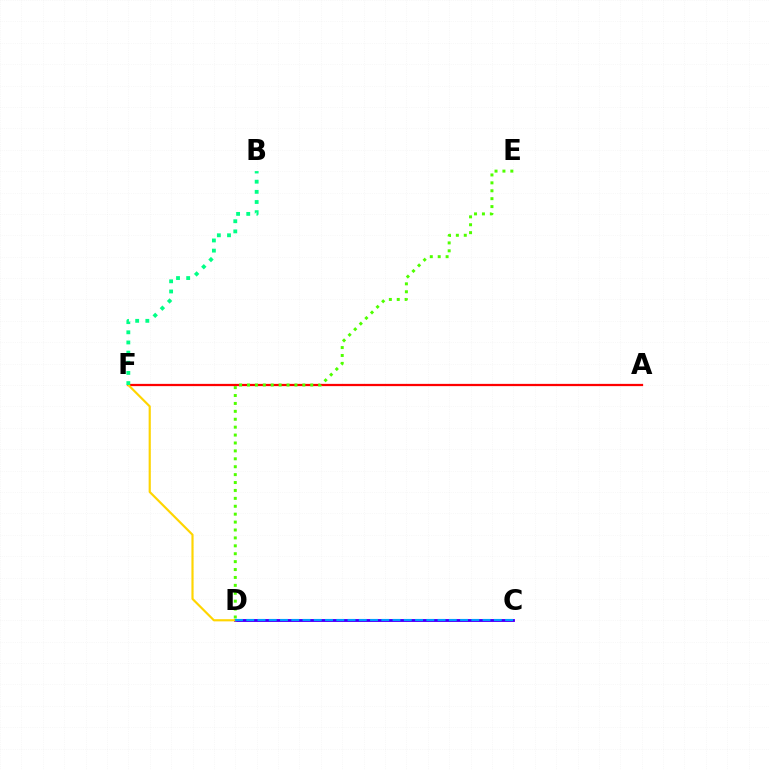{('C', 'D'): [{'color': '#ff00ed', 'line_style': 'solid', 'thickness': 1.95}, {'color': '#3700ff', 'line_style': 'solid', 'thickness': 1.92}, {'color': '#009eff', 'line_style': 'dashed', 'thickness': 1.53}], ('A', 'F'): [{'color': '#ff0000', 'line_style': 'solid', 'thickness': 1.62}], ('D', 'E'): [{'color': '#4fff00', 'line_style': 'dotted', 'thickness': 2.15}], ('D', 'F'): [{'color': '#ffd500', 'line_style': 'solid', 'thickness': 1.56}], ('B', 'F'): [{'color': '#00ff86', 'line_style': 'dotted', 'thickness': 2.76}]}